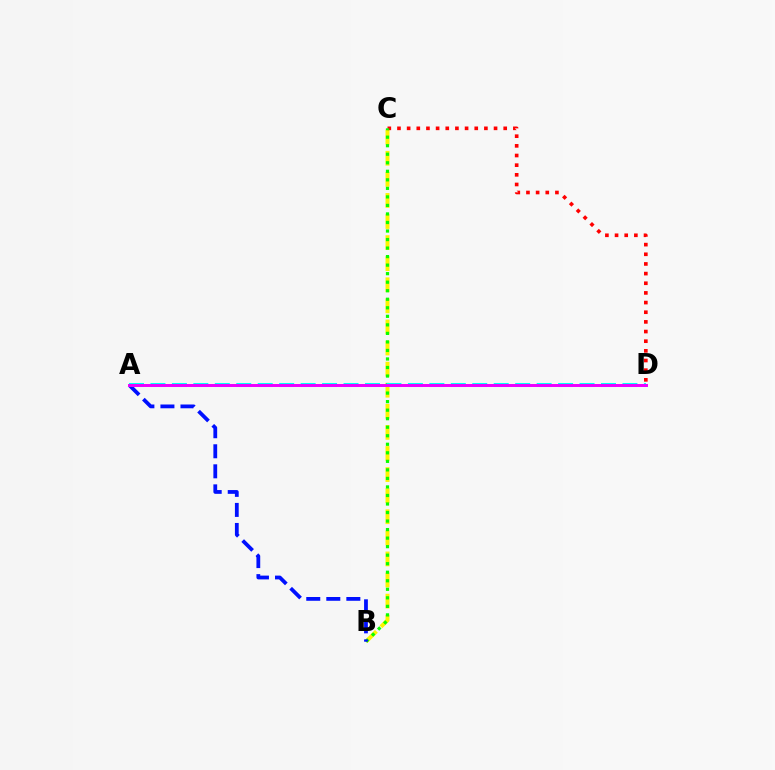{('B', 'C'): [{'color': '#fcf500', 'line_style': 'dashed', 'thickness': 2.86}, {'color': '#08ff00', 'line_style': 'dotted', 'thickness': 2.32}], ('C', 'D'): [{'color': '#ff0000', 'line_style': 'dotted', 'thickness': 2.62}], ('A', 'B'): [{'color': '#0010ff', 'line_style': 'dashed', 'thickness': 2.72}], ('A', 'D'): [{'color': '#00fff6', 'line_style': 'dashed', 'thickness': 2.91}, {'color': '#ee00ff', 'line_style': 'solid', 'thickness': 2.13}]}